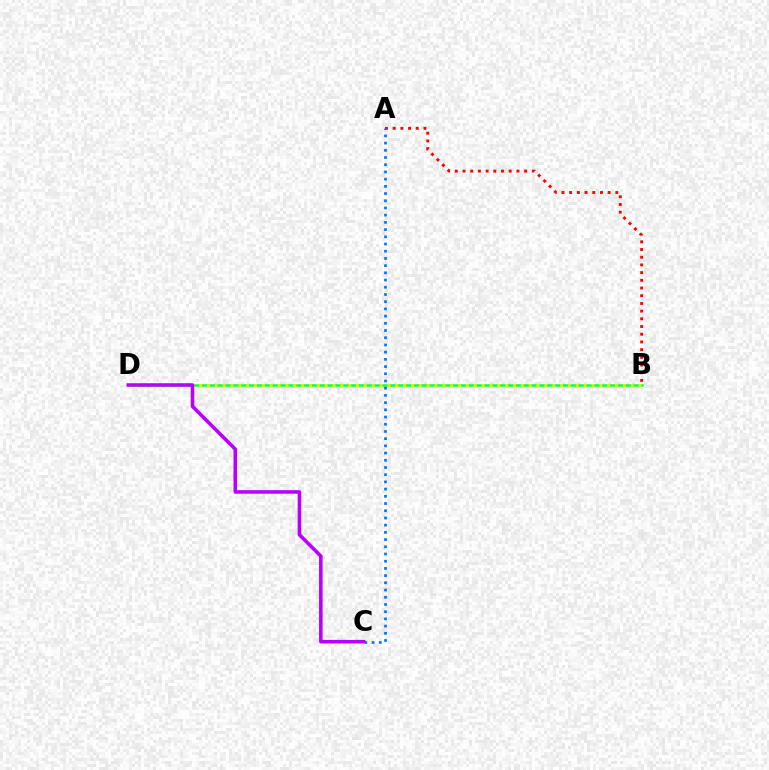{('A', 'B'): [{'color': '#ff0000', 'line_style': 'dotted', 'thickness': 2.09}], ('B', 'D'): [{'color': '#00ff5c', 'line_style': 'solid', 'thickness': 1.8}, {'color': '#d1ff00', 'line_style': 'dotted', 'thickness': 2.13}], ('A', 'C'): [{'color': '#0074ff', 'line_style': 'dotted', 'thickness': 1.96}], ('C', 'D'): [{'color': '#b900ff', 'line_style': 'solid', 'thickness': 2.57}]}